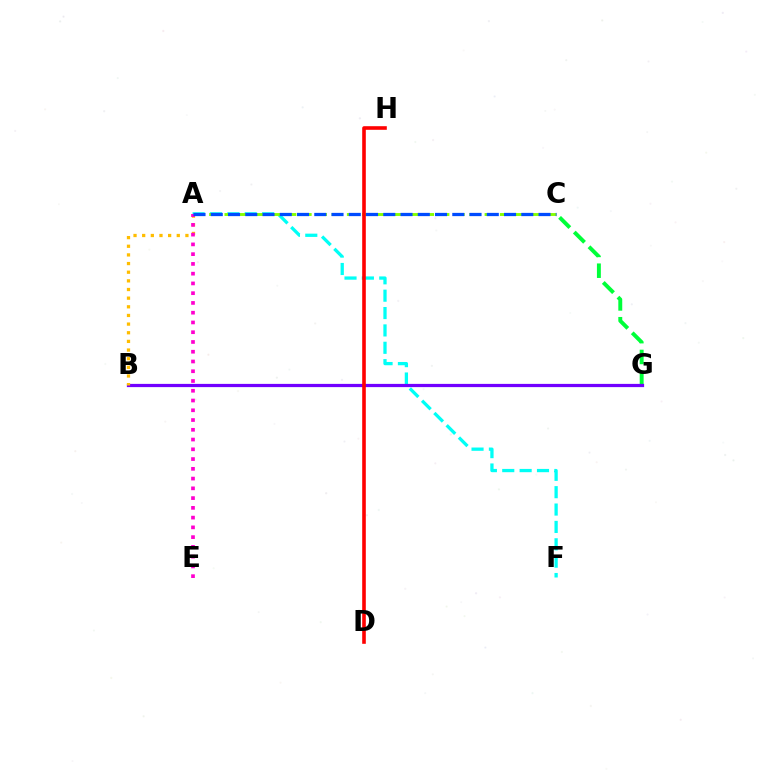{('A', 'F'): [{'color': '#00fff6', 'line_style': 'dashed', 'thickness': 2.36}], ('C', 'G'): [{'color': '#00ff39', 'line_style': 'dashed', 'thickness': 2.82}], ('A', 'C'): [{'color': '#84ff00', 'line_style': 'dashed', 'thickness': 2.08}, {'color': '#004bff', 'line_style': 'dashed', 'thickness': 2.34}], ('B', 'G'): [{'color': '#7200ff', 'line_style': 'solid', 'thickness': 2.32}], ('A', 'B'): [{'color': '#ffbd00', 'line_style': 'dotted', 'thickness': 2.35}], ('D', 'H'): [{'color': '#ff0000', 'line_style': 'solid', 'thickness': 2.6}], ('A', 'E'): [{'color': '#ff00cf', 'line_style': 'dotted', 'thickness': 2.65}]}